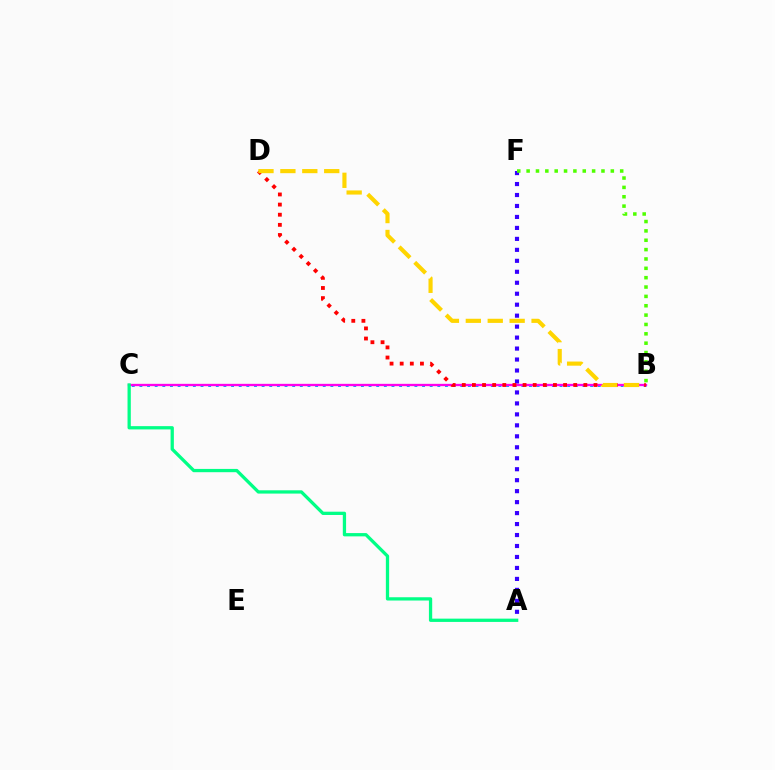{('B', 'C'): [{'color': '#009eff', 'line_style': 'dotted', 'thickness': 2.08}, {'color': '#ff00ed', 'line_style': 'solid', 'thickness': 1.67}], ('A', 'F'): [{'color': '#3700ff', 'line_style': 'dotted', 'thickness': 2.98}], ('B', 'F'): [{'color': '#4fff00', 'line_style': 'dotted', 'thickness': 2.54}], ('B', 'D'): [{'color': '#ff0000', 'line_style': 'dotted', 'thickness': 2.75}, {'color': '#ffd500', 'line_style': 'dashed', 'thickness': 2.98}], ('A', 'C'): [{'color': '#00ff86', 'line_style': 'solid', 'thickness': 2.36}]}